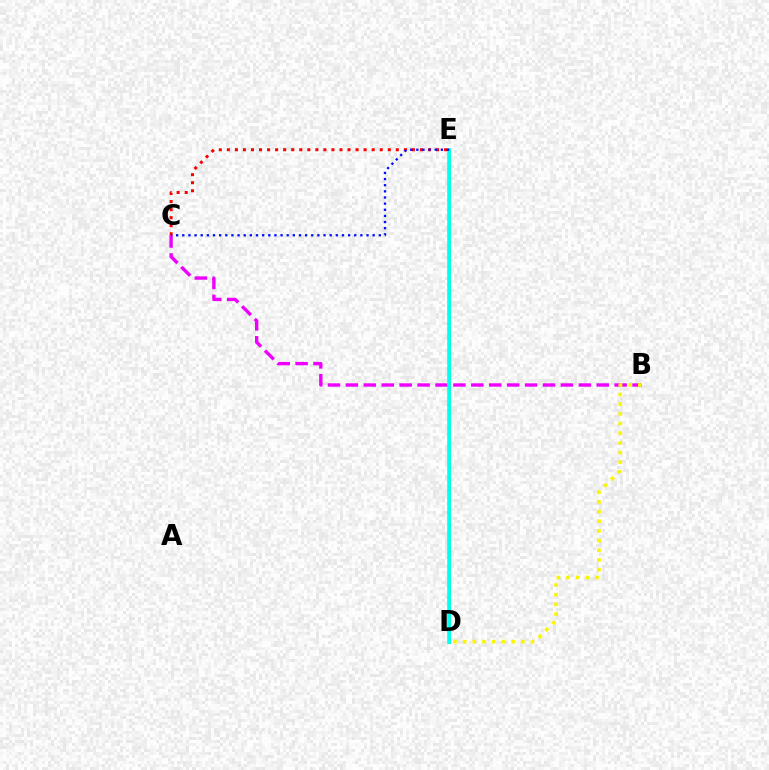{('D', 'E'): [{'color': '#08ff00', 'line_style': 'solid', 'thickness': 1.88}, {'color': '#00fff6', 'line_style': 'solid', 'thickness': 2.62}], ('C', 'E'): [{'color': '#ff0000', 'line_style': 'dotted', 'thickness': 2.19}, {'color': '#0010ff', 'line_style': 'dotted', 'thickness': 1.67}], ('B', 'C'): [{'color': '#ee00ff', 'line_style': 'dashed', 'thickness': 2.43}], ('B', 'D'): [{'color': '#fcf500', 'line_style': 'dotted', 'thickness': 2.63}]}